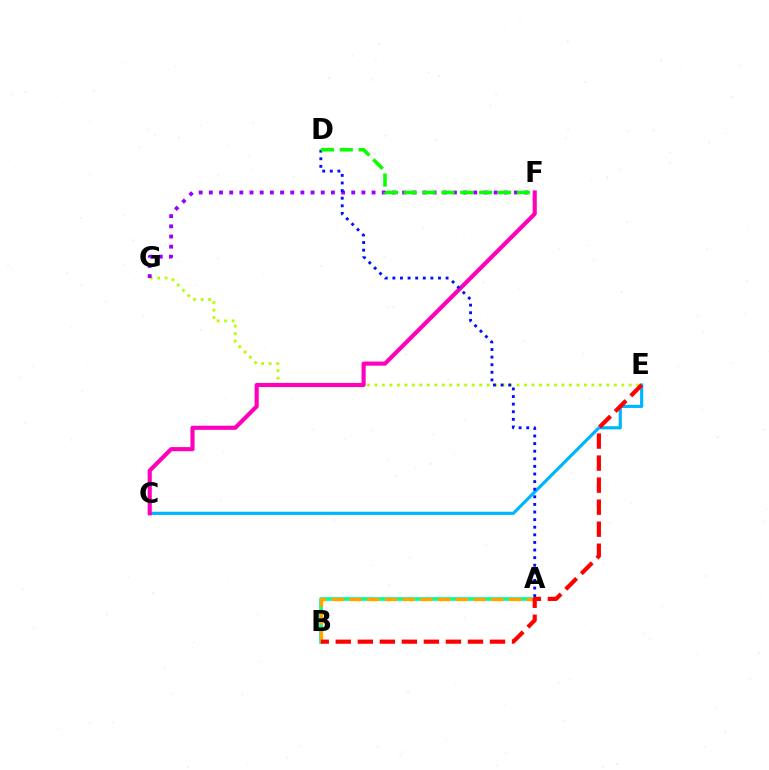{('A', 'B'): [{'color': '#00ff9d', 'line_style': 'solid', 'thickness': 2.68}, {'color': '#ffa500', 'line_style': 'dashed', 'thickness': 2.41}], ('E', 'G'): [{'color': '#b3ff00', 'line_style': 'dotted', 'thickness': 2.03}], ('C', 'E'): [{'color': '#00b5ff', 'line_style': 'solid', 'thickness': 2.28}], ('C', 'F'): [{'color': '#ff00bd', 'line_style': 'solid', 'thickness': 2.98}], ('F', 'G'): [{'color': '#9b00ff', 'line_style': 'dotted', 'thickness': 2.76}], ('A', 'D'): [{'color': '#0010ff', 'line_style': 'dotted', 'thickness': 2.07}], ('B', 'E'): [{'color': '#ff0000', 'line_style': 'dashed', 'thickness': 2.99}], ('D', 'F'): [{'color': '#08ff00', 'line_style': 'dashed', 'thickness': 2.56}]}